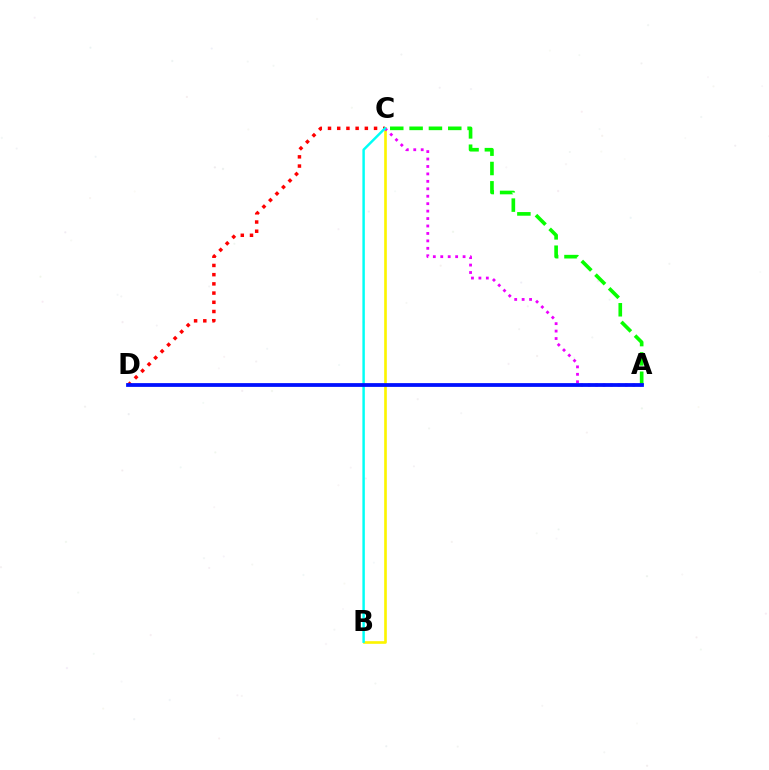{('B', 'C'): [{'color': '#fcf500', 'line_style': 'solid', 'thickness': 1.9}, {'color': '#00fff6', 'line_style': 'solid', 'thickness': 1.77}], ('A', 'C'): [{'color': '#ee00ff', 'line_style': 'dotted', 'thickness': 2.02}, {'color': '#08ff00', 'line_style': 'dashed', 'thickness': 2.63}], ('C', 'D'): [{'color': '#ff0000', 'line_style': 'dotted', 'thickness': 2.5}], ('A', 'D'): [{'color': '#0010ff', 'line_style': 'solid', 'thickness': 2.71}]}